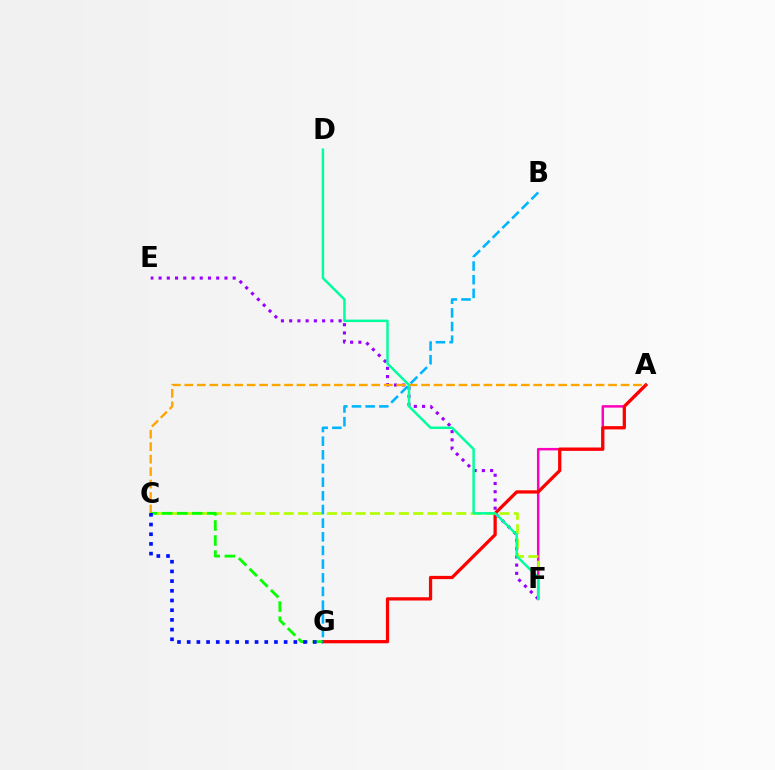{('A', 'F'): [{'color': '#ff00bd', 'line_style': 'solid', 'thickness': 1.79}], ('A', 'G'): [{'color': '#ff0000', 'line_style': 'solid', 'thickness': 2.35}], ('E', 'F'): [{'color': '#9b00ff', 'line_style': 'dotted', 'thickness': 2.24}], ('A', 'C'): [{'color': '#ffa500', 'line_style': 'dashed', 'thickness': 1.69}], ('C', 'F'): [{'color': '#b3ff00', 'line_style': 'dashed', 'thickness': 1.95}], ('D', 'F'): [{'color': '#00ff9d', 'line_style': 'solid', 'thickness': 1.77}], ('C', 'G'): [{'color': '#08ff00', 'line_style': 'dashed', 'thickness': 2.05}, {'color': '#0010ff', 'line_style': 'dotted', 'thickness': 2.63}], ('B', 'G'): [{'color': '#00b5ff', 'line_style': 'dashed', 'thickness': 1.86}]}